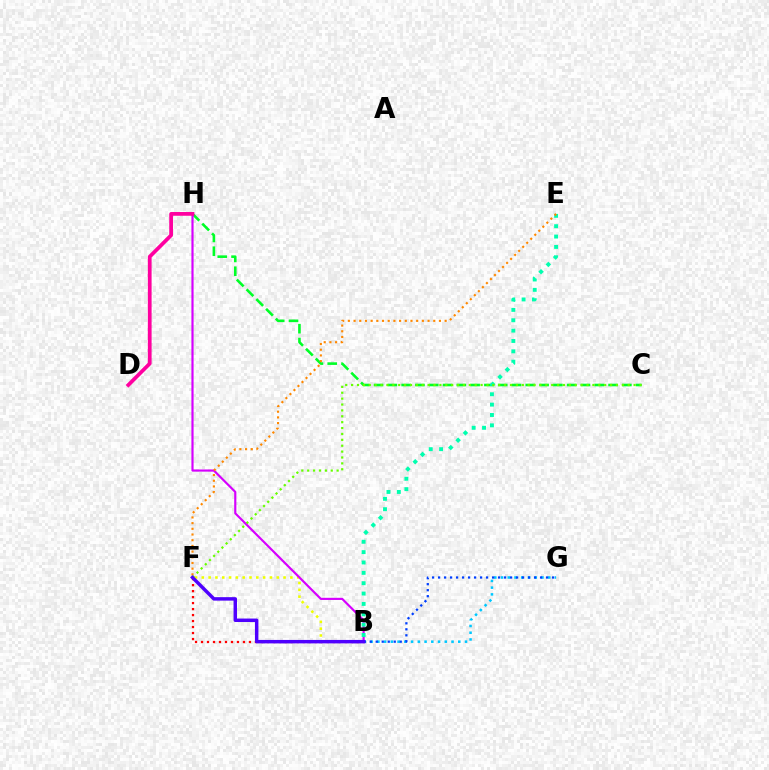{('B', 'F'): [{'color': '#eeff00', 'line_style': 'dotted', 'thickness': 1.85}, {'color': '#ff0000', 'line_style': 'dotted', 'thickness': 1.63}, {'color': '#4f00ff', 'line_style': 'solid', 'thickness': 2.49}], ('C', 'H'): [{'color': '#00ff27', 'line_style': 'dashed', 'thickness': 1.87}], ('B', 'H'): [{'color': '#d600ff', 'line_style': 'solid', 'thickness': 1.56}], ('B', 'E'): [{'color': '#00ffaf', 'line_style': 'dotted', 'thickness': 2.81}], ('E', 'F'): [{'color': '#ff8800', 'line_style': 'dotted', 'thickness': 1.55}], ('C', 'F'): [{'color': '#66ff00', 'line_style': 'dotted', 'thickness': 1.6}], ('B', 'G'): [{'color': '#00c7ff', 'line_style': 'dotted', 'thickness': 1.83}, {'color': '#003fff', 'line_style': 'dotted', 'thickness': 1.63}], ('D', 'H'): [{'color': '#ff00a0', 'line_style': 'solid', 'thickness': 2.7}]}